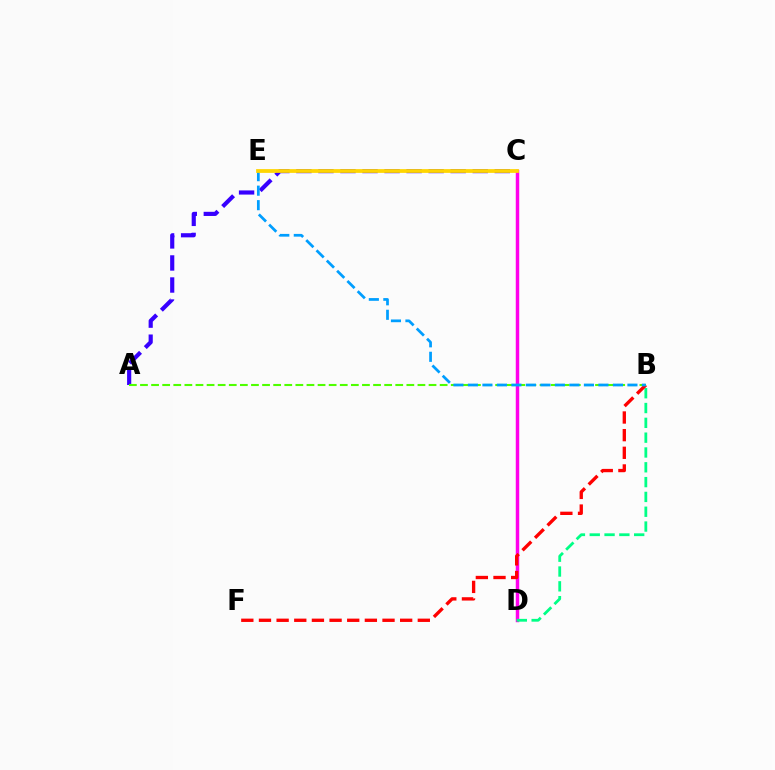{('C', 'D'): [{'color': '#ff00ed', 'line_style': 'solid', 'thickness': 2.49}], ('B', 'D'): [{'color': '#00ff86', 'line_style': 'dashed', 'thickness': 2.01}], ('B', 'F'): [{'color': '#ff0000', 'line_style': 'dashed', 'thickness': 2.4}], ('A', 'C'): [{'color': '#3700ff', 'line_style': 'dashed', 'thickness': 2.99}], ('A', 'B'): [{'color': '#4fff00', 'line_style': 'dashed', 'thickness': 1.51}], ('B', 'E'): [{'color': '#009eff', 'line_style': 'dashed', 'thickness': 1.97}], ('C', 'E'): [{'color': '#ffd500', 'line_style': 'solid', 'thickness': 2.71}]}